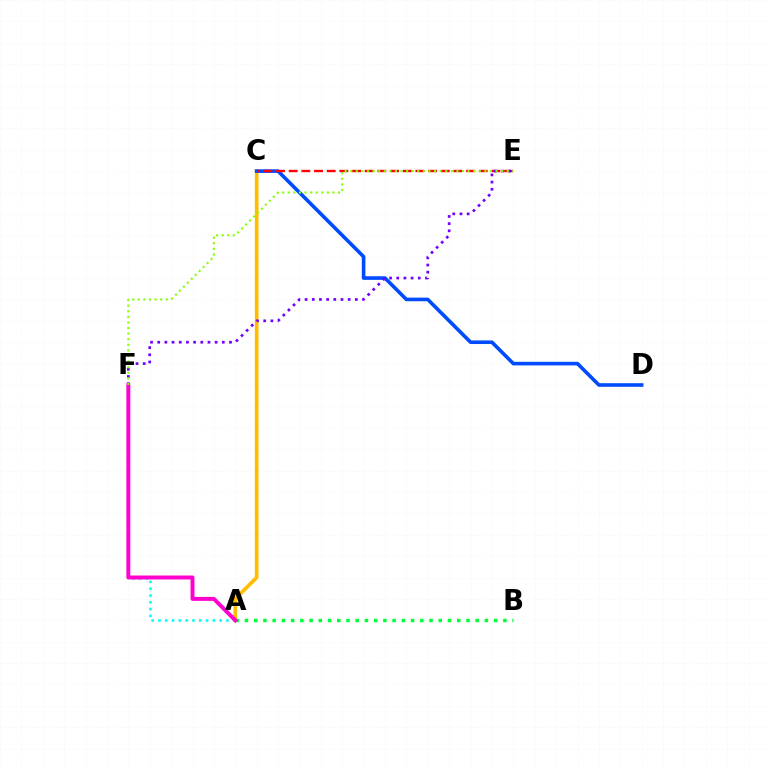{('A', 'F'): [{'color': '#00fff6', 'line_style': 'dotted', 'thickness': 1.85}, {'color': '#ff00cf', 'line_style': 'solid', 'thickness': 2.84}], ('A', 'C'): [{'color': '#ffbd00', 'line_style': 'solid', 'thickness': 2.65}], ('C', 'D'): [{'color': '#004bff', 'line_style': 'solid', 'thickness': 2.6}], ('A', 'B'): [{'color': '#00ff39', 'line_style': 'dotted', 'thickness': 2.51}], ('C', 'E'): [{'color': '#ff0000', 'line_style': 'dashed', 'thickness': 1.72}], ('E', 'F'): [{'color': '#7200ff', 'line_style': 'dotted', 'thickness': 1.95}, {'color': '#84ff00', 'line_style': 'dotted', 'thickness': 1.52}]}